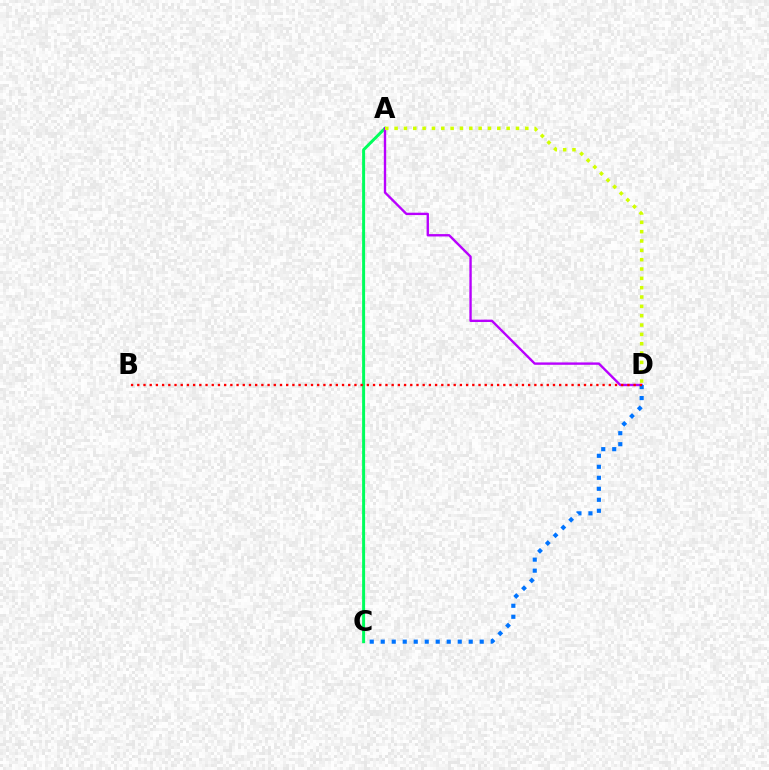{('A', 'C'): [{'color': '#00ff5c', 'line_style': 'solid', 'thickness': 2.15}], ('A', 'D'): [{'color': '#b900ff', 'line_style': 'solid', 'thickness': 1.71}, {'color': '#d1ff00', 'line_style': 'dotted', 'thickness': 2.54}], ('C', 'D'): [{'color': '#0074ff', 'line_style': 'dotted', 'thickness': 2.99}], ('B', 'D'): [{'color': '#ff0000', 'line_style': 'dotted', 'thickness': 1.69}]}